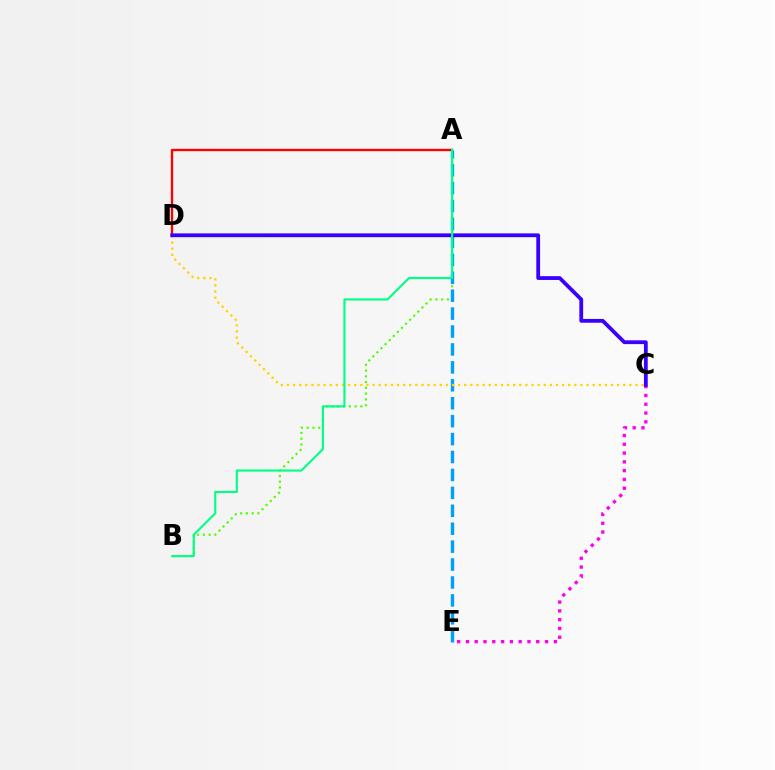{('A', 'B'): [{'color': '#4fff00', 'line_style': 'dotted', 'thickness': 1.57}, {'color': '#00ff86', 'line_style': 'solid', 'thickness': 1.53}], ('A', 'D'): [{'color': '#ff0000', 'line_style': 'solid', 'thickness': 1.69}], ('C', 'E'): [{'color': '#ff00ed', 'line_style': 'dotted', 'thickness': 2.39}], ('A', 'E'): [{'color': '#009eff', 'line_style': 'dashed', 'thickness': 2.44}], ('C', 'D'): [{'color': '#ffd500', 'line_style': 'dotted', 'thickness': 1.66}, {'color': '#3700ff', 'line_style': 'solid', 'thickness': 2.73}]}